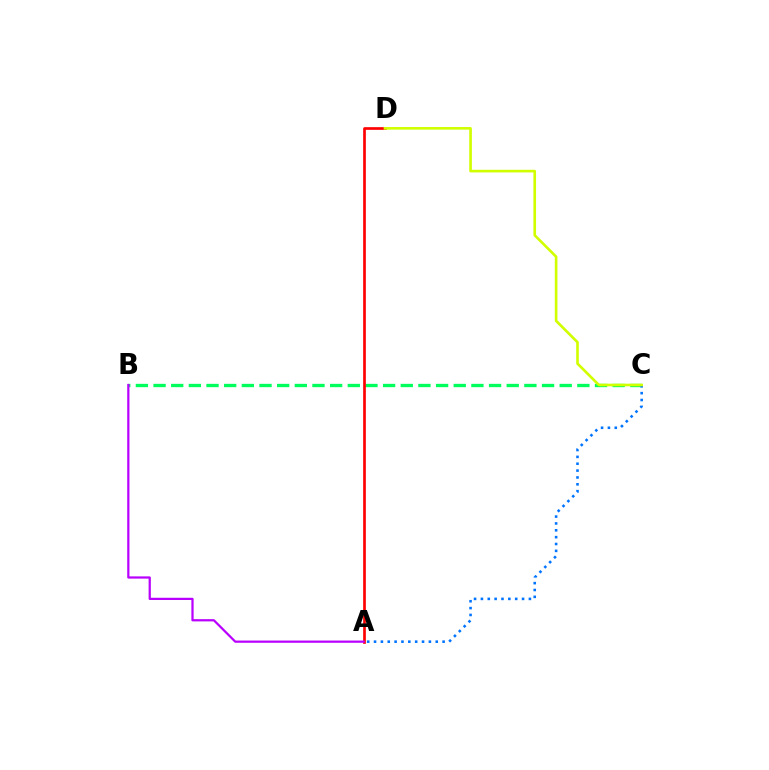{('B', 'C'): [{'color': '#00ff5c', 'line_style': 'dashed', 'thickness': 2.4}], ('A', 'C'): [{'color': '#0074ff', 'line_style': 'dotted', 'thickness': 1.86}], ('A', 'D'): [{'color': '#ff0000', 'line_style': 'solid', 'thickness': 1.93}], ('A', 'B'): [{'color': '#b900ff', 'line_style': 'solid', 'thickness': 1.61}], ('C', 'D'): [{'color': '#d1ff00', 'line_style': 'solid', 'thickness': 1.9}]}